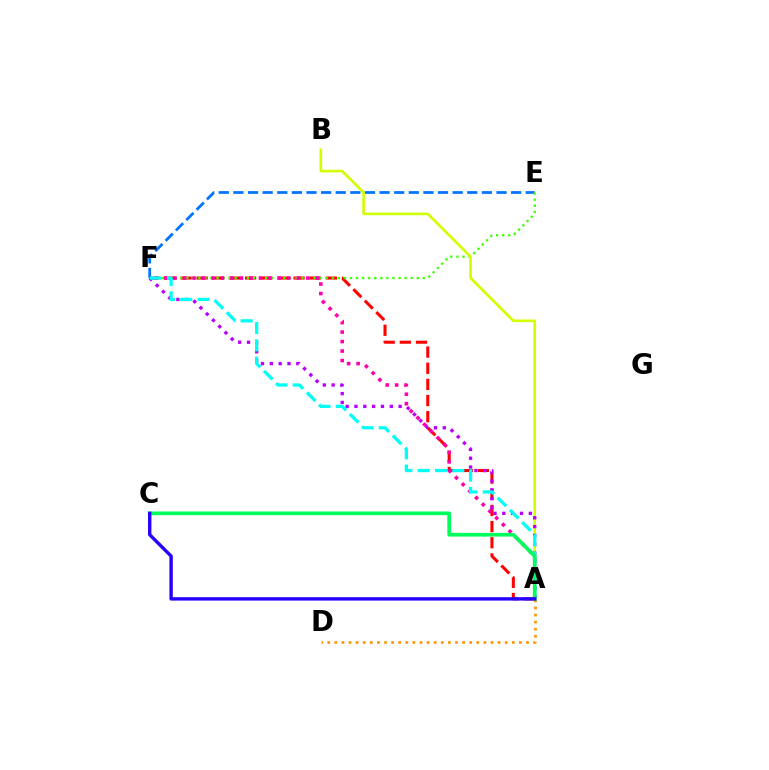{('A', 'D'): [{'color': '#ff9400', 'line_style': 'dotted', 'thickness': 1.93}], ('A', 'F'): [{'color': '#ff0000', 'line_style': 'dashed', 'thickness': 2.19}, {'color': '#ff00ac', 'line_style': 'dotted', 'thickness': 2.58}, {'color': '#b900ff', 'line_style': 'dotted', 'thickness': 2.4}, {'color': '#00fff6', 'line_style': 'dashed', 'thickness': 2.35}], ('E', 'F'): [{'color': '#0074ff', 'line_style': 'dashed', 'thickness': 1.99}, {'color': '#3dff00', 'line_style': 'dotted', 'thickness': 1.65}], ('A', 'B'): [{'color': '#d1ff00', 'line_style': 'solid', 'thickness': 1.9}], ('A', 'C'): [{'color': '#00ff5c', 'line_style': 'solid', 'thickness': 2.67}, {'color': '#2500ff', 'line_style': 'solid', 'thickness': 2.43}]}